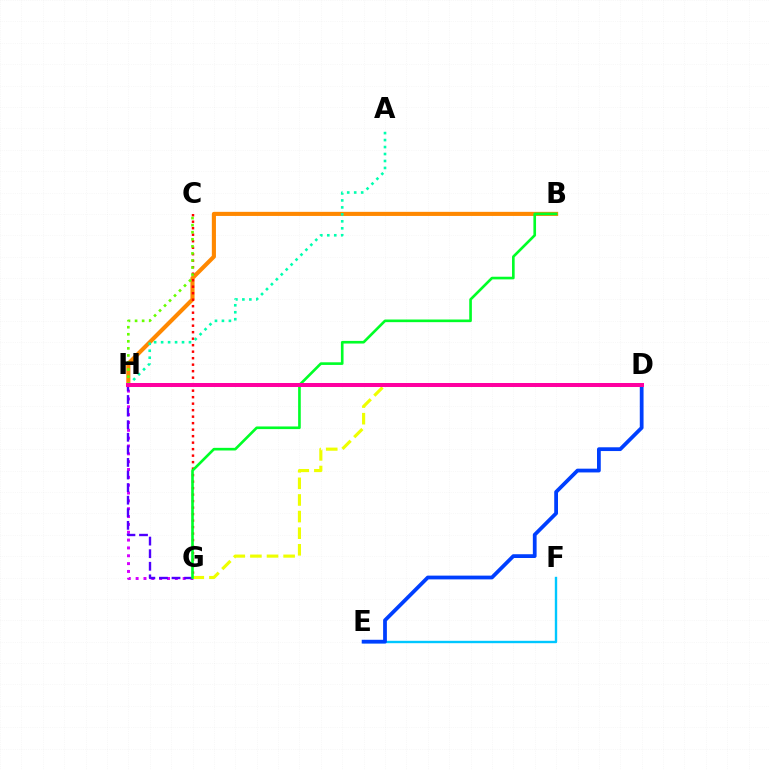{('G', 'H'): [{'color': '#d600ff', 'line_style': 'dotted', 'thickness': 2.13}, {'color': '#4f00ff', 'line_style': 'dashed', 'thickness': 1.71}], ('E', 'F'): [{'color': '#00c7ff', 'line_style': 'solid', 'thickness': 1.72}], ('B', 'H'): [{'color': '#ff8800', 'line_style': 'solid', 'thickness': 2.96}], ('C', 'G'): [{'color': '#ff0000', 'line_style': 'dotted', 'thickness': 1.77}], ('D', 'G'): [{'color': '#eeff00', 'line_style': 'dashed', 'thickness': 2.26}], ('D', 'E'): [{'color': '#003fff', 'line_style': 'solid', 'thickness': 2.71}], ('A', 'H'): [{'color': '#00ffaf', 'line_style': 'dotted', 'thickness': 1.89}], ('B', 'G'): [{'color': '#00ff27', 'line_style': 'solid', 'thickness': 1.9}], ('C', 'H'): [{'color': '#66ff00', 'line_style': 'dotted', 'thickness': 1.92}], ('D', 'H'): [{'color': '#ff00a0', 'line_style': 'solid', 'thickness': 2.88}]}